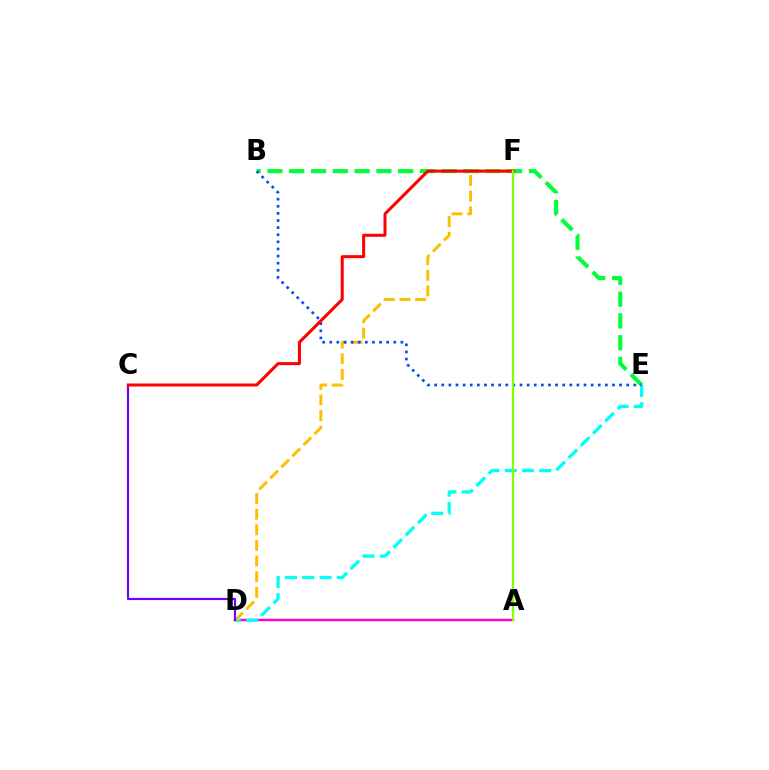{('A', 'D'): [{'color': '#ff00cf', 'line_style': 'solid', 'thickness': 1.75}], ('D', 'E'): [{'color': '#00fff6', 'line_style': 'dashed', 'thickness': 2.35}], ('B', 'E'): [{'color': '#00ff39', 'line_style': 'dashed', 'thickness': 2.96}, {'color': '#004bff', 'line_style': 'dotted', 'thickness': 1.93}], ('D', 'F'): [{'color': '#ffbd00', 'line_style': 'dashed', 'thickness': 2.13}], ('C', 'D'): [{'color': '#7200ff', 'line_style': 'solid', 'thickness': 1.56}], ('C', 'F'): [{'color': '#ff0000', 'line_style': 'solid', 'thickness': 2.18}], ('A', 'F'): [{'color': '#84ff00', 'line_style': 'solid', 'thickness': 1.62}]}